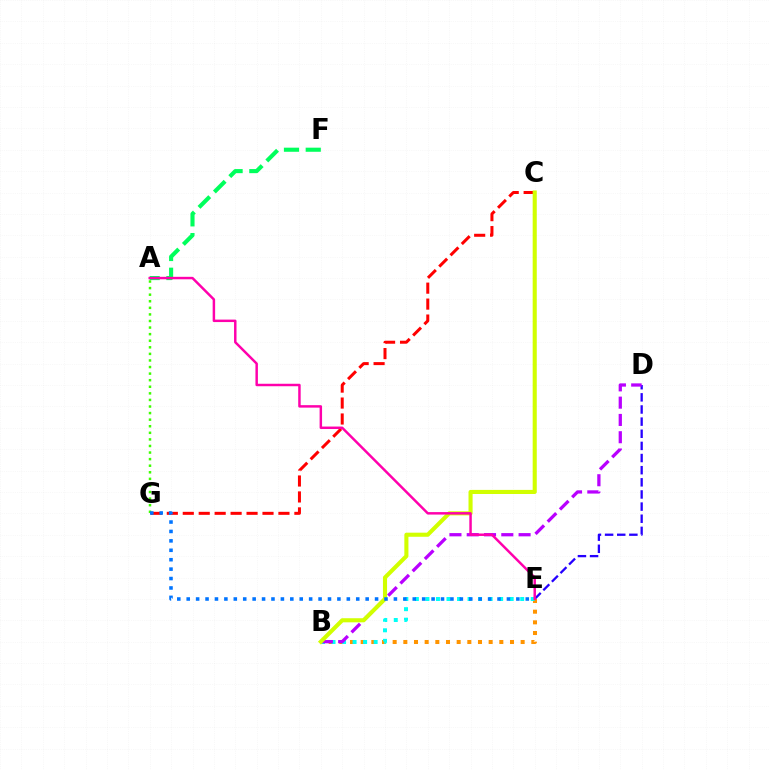{('B', 'E'): [{'color': '#ff9400', 'line_style': 'dotted', 'thickness': 2.9}, {'color': '#00fff6', 'line_style': 'dotted', 'thickness': 2.86}], ('D', 'E'): [{'color': '#2500ff', 'line_style': 'dashed', 'thickness': 1.65}], ('A', 'G'): [{'color': '#3dff00', 'line_style': 'dotted', 'thickness': 1.79}], ('C', 'G'): [{'color': '#ff0000', 'line_style': 'dashed', 'thickness': 2.17}], ('B', 'D'): [{'color': '#b900ff', 'line_style': 'dashed', 'thickness': 2.35}], ('A', 'F'): [{'color': '#00ff5c', 'line_style': 'dashed', 'thickness': 2.96}], ('B', 'C'): [{'color': '#d1ff00', 'line_style': 'solid', 'thickness': 2.95}], ('E', 'G'): [{'color': '#0074ff', 'line_style': 'dotted', 'thickness': 2.56}], ('A', 'E'): [{'color': '#ff00ac', 'line_style': 'solid', 'thickness': 1.78}]}